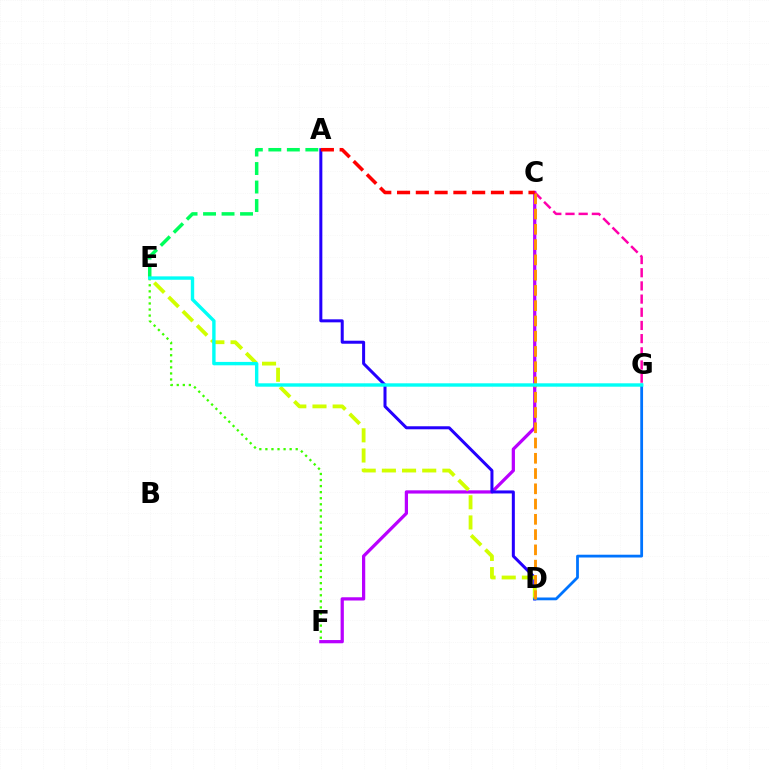{('C', 'F'): [{'color': '#b900ff', 'line_style': 'solid', 'thickness': 2.33}], ('A', 'D'): [{'color': '#2500ff', 'line_style': 'solid', 'thickness': 2.17}], ('C', 'G'): [{'color': '#ff00ac', 'line_style': 'dashed', 'thickness': 1.79}], ('D', 'E'): [{'color': '#d1ff00', 'line_style': 'dashed', 'thickness': 2.74}], ('E', 'F'): [{'color': '#3dff00', 'line_style': 'dotted', 'thickness': 1.65}], ('A', 'E'): [{'color': '#00ff5c', 'line_style': 'dashed', 'thickness': 2.51}], ('D', 'G'): [{'color': '#0074ff', 'line_style': 'solid', 'thickness': 2.0}], ('C', 'D'): [{'color': '#ff9400', 'line_style': 'dashed', 'thickness': 2.07}], ('E', 'G'): [{'color': '#00fff6', 'line_style': 'solid', 'thickness': 2.44}], ('A', 'C'): [{'color': '#ff0000', 'line_style': 'dashed', 'thickness': 2.55}]}